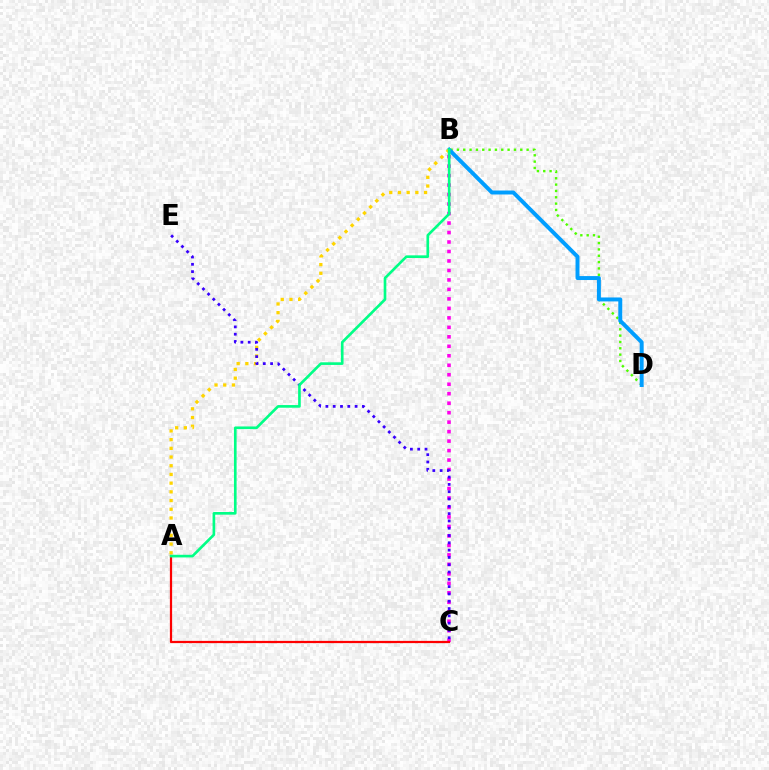{('B', 'D'): [{'color': '#4fff00', 'line_style': 'dotted', 'thickness': 1.72}, {'color': '#009eff', 'line_style': 'solid', 'thickness': 2.85}], ('B', 'C'): [{'color': '#ff00ed', 'line_style': 'dotted', 'thickness': 2.58}], ('A', 'B'): [{'color': '#ffd500', 'line_style': 'dotted', 'thickness': 2.36}, {'color': '#00ff86', 'line_style': 'solid', 'thickness': 1.91}], ('C', 'E'): [{'color': '#3700ff', 'line_style': 'dotted', 'thickness': 1.98}], ('A', 'C'): [{'color': '#ff0000', 'line_style': 'solid', 'thickness': 1.61}]}